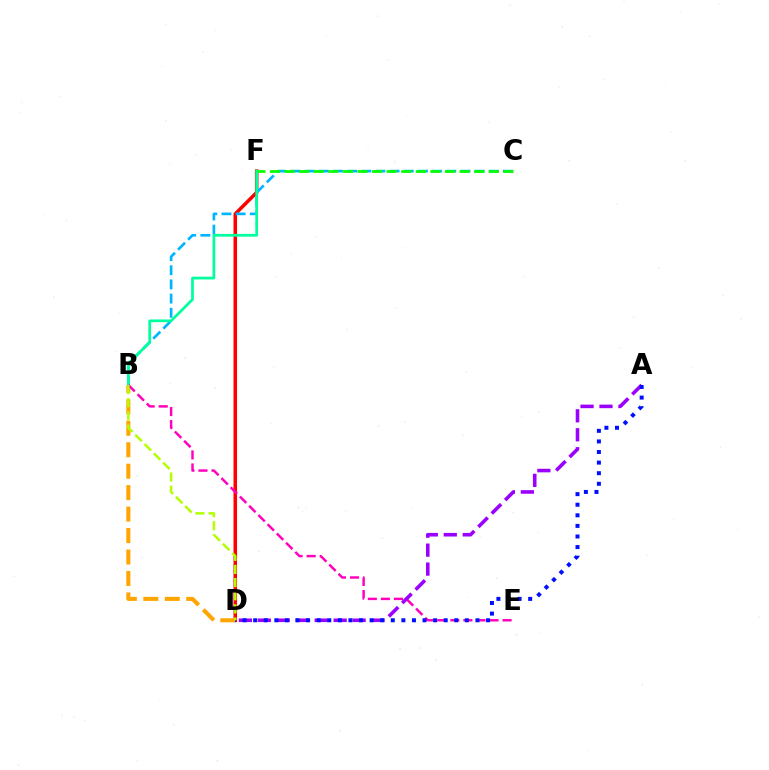{('D', 'F'): [{'color': '#ff0000', 'line_style': 'solid', 'thickness': 2.56}], ('B', 'D'): [{'color': '#ffa500', 'line_style': 'dashed', 'thickness': 2.91}, {'color': '#b3ff00', 'line_style': 'dashed', 'thickness': 1.79}], ('B', 'C'): [{'color': '#00b5ff', 'line_style': 'dashed', 'thickness': 1.92}], ('B', 'F'): [{'color': '#00ff9d', 'line_style': 'solid', 'thickness': 1.98}], ('B', 'E'): [{'color': '#ff00bd', 'line_style': 'dashed', 'thickness': 1.77}], ('A', 'D'): [{'color': '#9b00ff', 'line_style': 'dashed', 'thickness': 2.58}, {'color': '#0010ff', 'line_style': 'dotted', 'thickness': 2.88}], ('C', 'F'): [{'color': '#08ff00', 'line_style': 'dashed', 'thickness': 1.98}]}